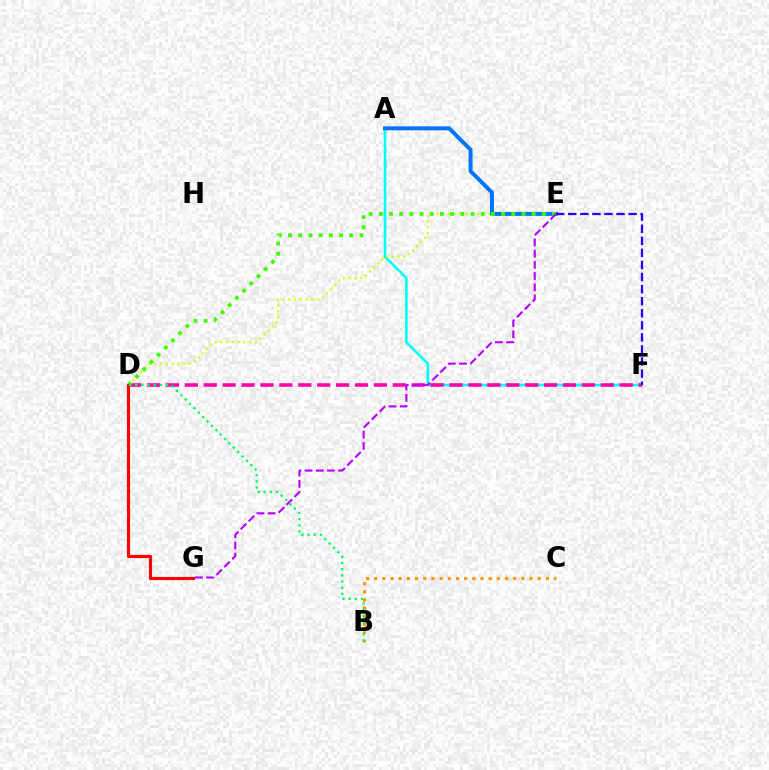{('A', 'F'): [{'color': '#00fff6', 'line_style': 'solid', 'thickness': 1.88}], ('D', 'E'): [{'color': '#d1ff00', 'line_style': 'dotted', 'thickness': 1.57}, {'color': '#3dff00', 'line_style': 'dotted', 'thickness': 2.77}], ('A', 'E'): [{'color': '#0074ff', 'line_style': 'solid', 'thickness': 2.86}], ('D', 'F'): [{'color': '#ff00ac', 'line_style': 'dashed', 'thickness': 2.57}], ('E', 'F'): [{'color': '#2500ff', 'line_style': 'dashed', 'thickness': 1.64}], ('B', 'C'): [{'color': '#ff9400', 'line_style': 'dotted', 'thickness': 2.22}], ('E', 'G'): [{'color': '#b900ff', 'line_style': 'dashed', 'thickness': 1.52}], ('D', 'G'): [{'color': '#ff0000', 'line_style': 'solid', 'thickness': 2.26}], ('B', 'D'): [{'color': '#00ff5c', 'line_style': 'dotted', 'thickness': 1.68}]}